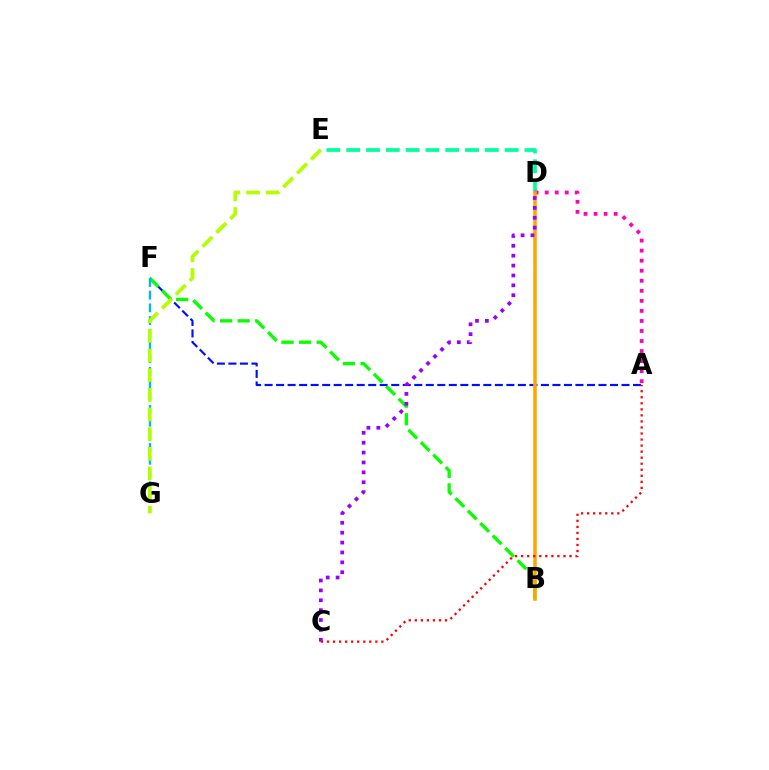{('A', 'F'): [{'color': '#0010ff', 'line_style': 'dashed', 'thickness': 1.56}], ('D', 'E'): [{'color': '#00ff9d', 'line_style': 'dashed', 'thickness': 2.69}], ('A', 'D'): [{'color': '#ff00bd', 'line_style': 'dotted', 'thickness': 2.73}], ('B', 'F'): [{'color': '#08ff00', 'line_style': 'dashed', 'thickness': 2.39}], ('B', 'D'): [{'color': '#ffa500', 'line_style': 'solid', 'thickness': 2.56}], ('F', 'G'): [{'color': '#00b5ff', 'line_style': 'dashed', 'thickness': 1.73}], ('E', 'G'): [{'color': '#b3ff00', 'line_style': 'dashed', 'thickness': 2.67}], ('C', 'D'): [{'color': '#9b00ff', 'line_style': 'dotted', 'thickness': 2.69}], ('A', 'C'): [{'color': '#ff0000', 'line_style': 'dotted', 'thickness': 1.64}]}